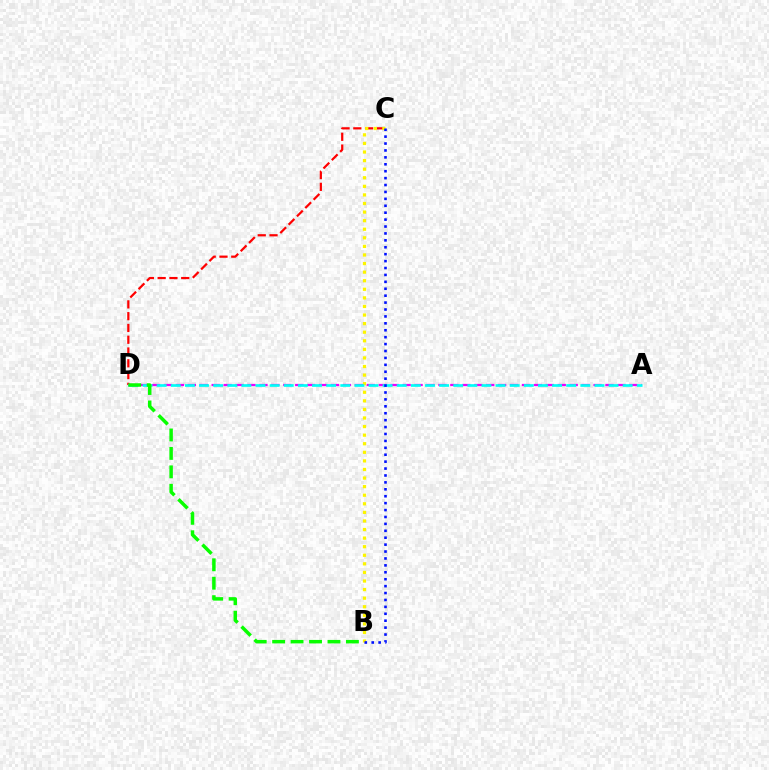{('C', 'D'): [{'color': '#ff0000', 'line_style': 'dashed', 'thickness': 1.6}], ('B', 'C'): [{'color': '#fcf500', 'line_style': 'dotted', 'thickness': 2.33}, {'color': '#0010ff', 'line_style': 'dotted', 'thickness': 1.88}], ('A', 'D'): [{'color': '#ee00ff', 'line_style': 'dashed', 'thickness': 1.62}, {'color': '#00fff6', 'line_style': 'dashed', 'thickness': 1.92}], ('B', 'D'): [{'color': '#08ff00', 'line_style': 'dashed', 'thickness': 2.51}]}